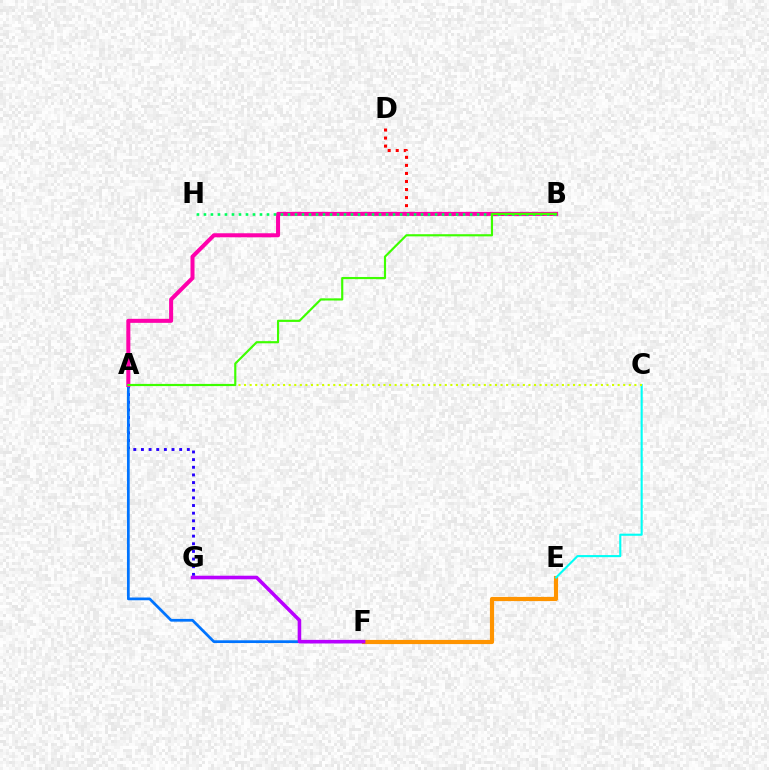{('A', 'G'): [{'color': '#2500ff', 'line_style': 'dotted', 'thickness': 2.08}], ('E', 'F'): [{'color': '#ff9400', 'line_style': 'solid', 'thickness': 3.0}], ('C', 'E'): [{'color': '#00fff6', 'line_style': 'solid', 'thickness': 1.52}], ('B', 'D'): [{'color': '#ff0000', 'line_style': 'dotted', 'thickness': 2.19}], ('A', 'F'): [{'color': '#0074ff', 'line_style': 'solid', 'thickness': 1.98}], ('A', 'B'): [{'color': '#ff00ac', 'line_style': 'solid', 'thickness': 2.9}, {'color': '#3dff00', 'line_style': 'solid', 'thickness': 1.56}], ('B', 'H'): [{'color': '#00ff5c', 'line_style': 'dotted', 'thickness': 1.9}], ('F', 'G'): [{'color': '#b900ff', 'line_style': 'solid', 'thickness': 2.57}], ('A', 'C'): [{'color': '#d1ff00', 'line_style': 'dotted', 'thickness': 1.51}]}